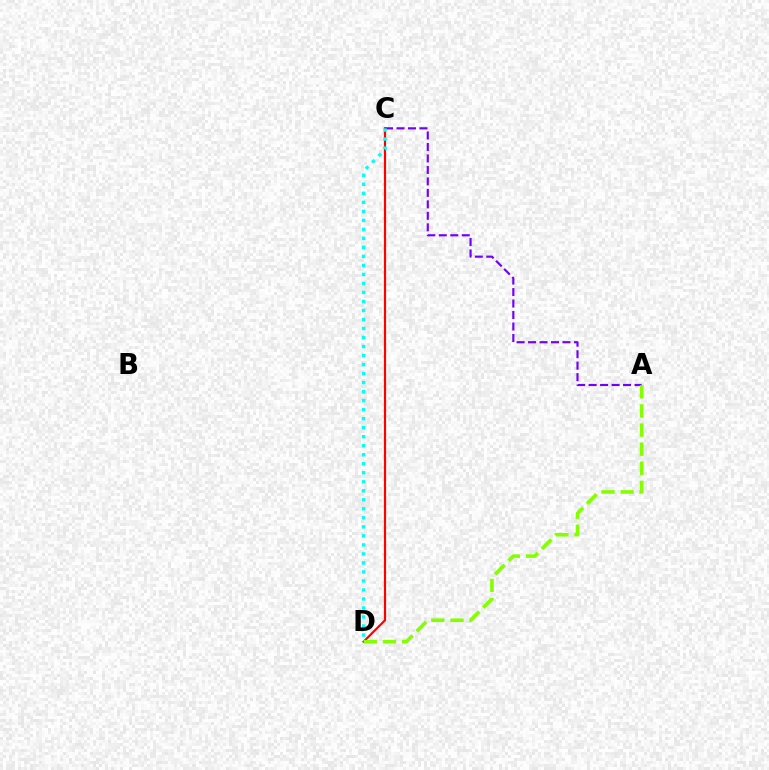{('C', 'D'): [{'color': '#ff0000', 'line_style': 'solid', 'thickness': 1.56}, {'color': '#00fff6', 'line_style': 'dotted', 'thickness': 2.45}], ('A', 'C'): [{'color': '#7200ff', 'line_style': 'dashed', 'thickness': 1.56}], ('A', 'D'): [{'color': '#84ff00', 'line_style': 'dashed', 'thickness': 2.6}]}